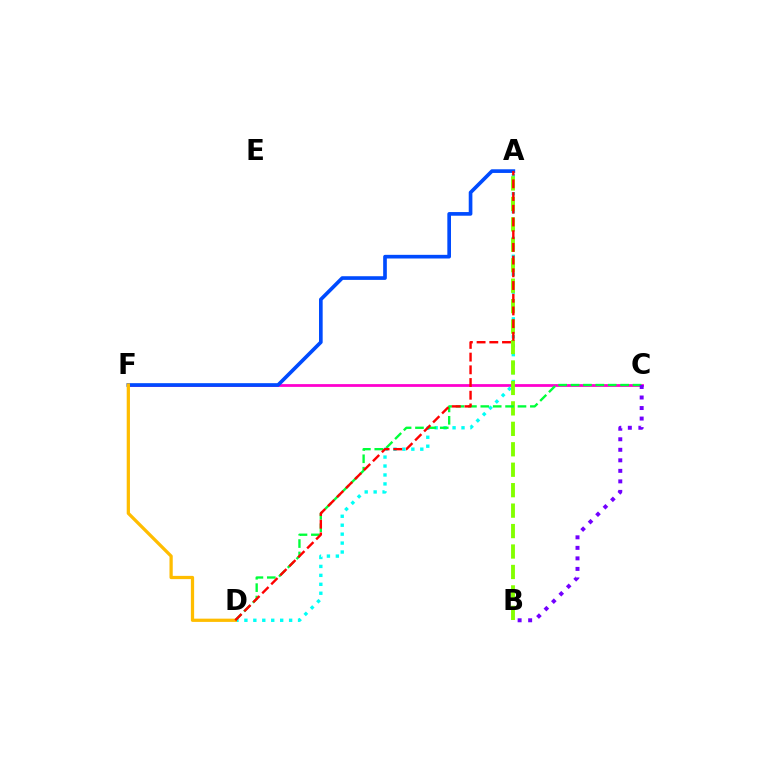{('C', 'F'): [{'color': '#ff00cf', 'line_style': 'solid', 'thickness': 2.0}], ('A', 'D'): [{'color': '#00fff6', 'line_style': 'dotted', 'thickness': 2.43}, {'color': '#ff0000', 'line_style': 'dashed', 'thickness': 1.73}], ('A', 'B'): [{'color': '#84ff00', 'line_style': 'dashed', 'thickness': 2.78}], ('C', 'D'): [{'color': '#00ff39', 'line_style': 'dashed', 'thickness': 1.68}], ('A', 'F'): [{'color': '#004bff', 'line_style': 'solid', 'thickness': 2.64}], ('B', 'C'): [{'color': '#7200ff', 'line_style': 'dotted', 'thickness': 2.86}], ('D', 'F'): [{'color': '#ffbd00', 'line_style': 'solid', 'thickness': 2.34}]}